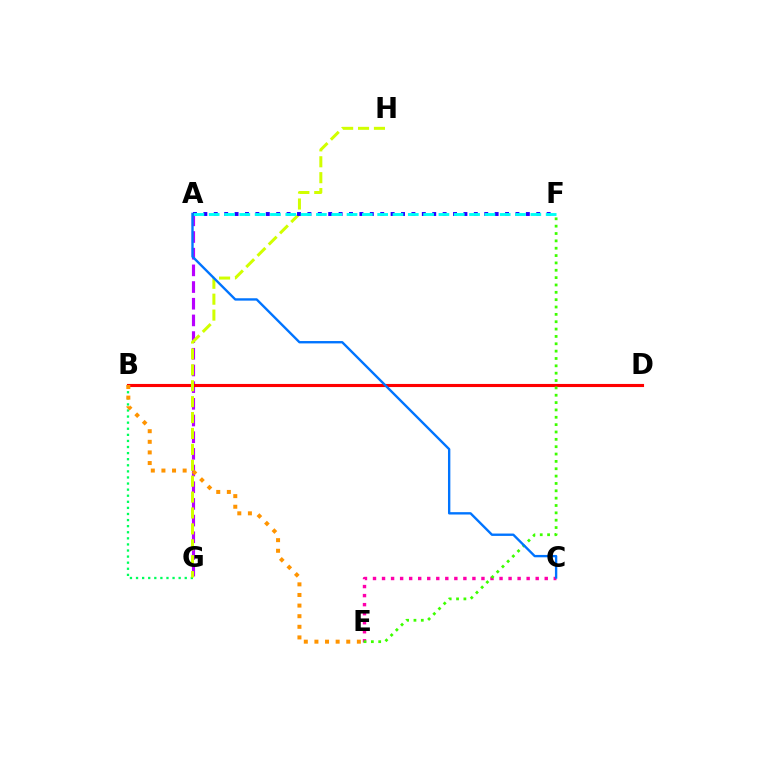{('C', 'E'): [{'color': '#ff00ac', 'line_style': 'dotted', 'thickness': 2.46}], ('A', 'G'): [{'color': '#b900ff', 'line_style': 'dashed', 'thickness': 2.27}], ('B', 'D'): [{'color': '#ff0000', 'line_style': 'solid', 'thickness': 2.24}], ('B', 'G'): [{'color': '#00ff5c', 'line_style': 'dotted', 'thickness': 1.65}], ('E', 'F'): [{'color': '#3dff00', 'line_style': 'dotted', 'thickness': 2.0}], ('G', 'H'): [{'color': '#d1ff00', 'line_style': 'dashed', 'thickness': 2.16}], ('A', 'F'): [{'color': '#2500ff', 'line_style': 'dotted', 'thickness': 2.83}, {'color': '#00fff6', 'line_style': 'dashed', 'thickness': 2.08}], ('A', 'C'): [{'color': '#0074ff', 'line_style': 'solid', 'thickness': 1.7}], ('B', 'E'): [{'color': '#ff9400', 'line_style': 'dotted', 'thickness': 2.88}]}